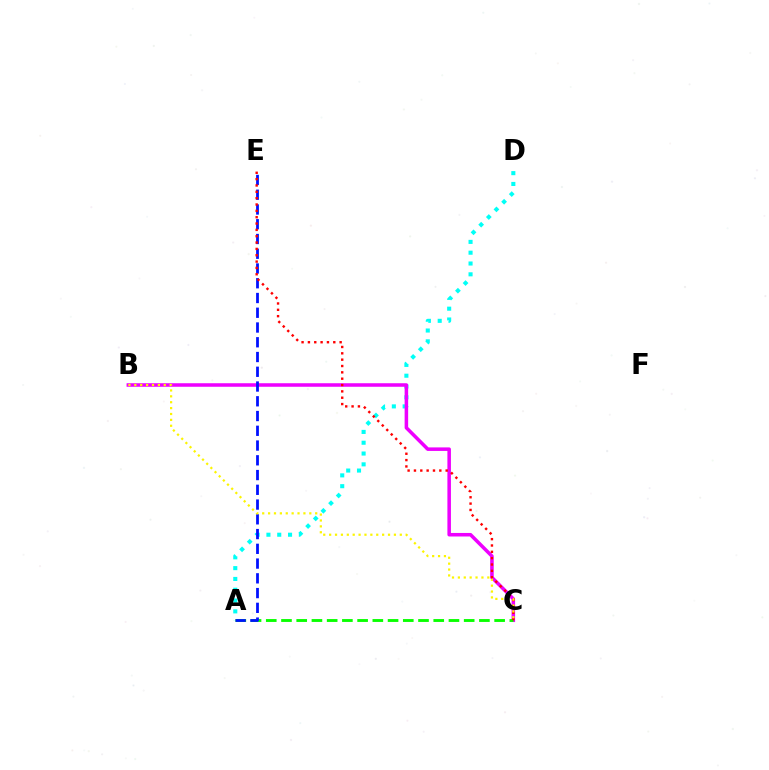{('A', 'D'): [{'color': '#00fff6', 'line_style': 'dotted', 'thickness': 2.94}], ('B', 'C'): [{'color': '#ee00ff', 'line_style': 'solid', 'thickness': 2.54}, {'color': '#fcf500', 'line_style': 'dotted', 'thickness': 1.6}], ('A', 'C'): [{'color': '#08ff00', 'line_style': 'dashed', 'thickness': 2.07}], ('A', 'E'): [{'color': '#0010ff', 'line_style': 'dashed', 'thickness': 2.0}], ('C', 'E'): [{'color': '#ff0000', 'line_style': 'dotted', 'thickness': 1.72}]}